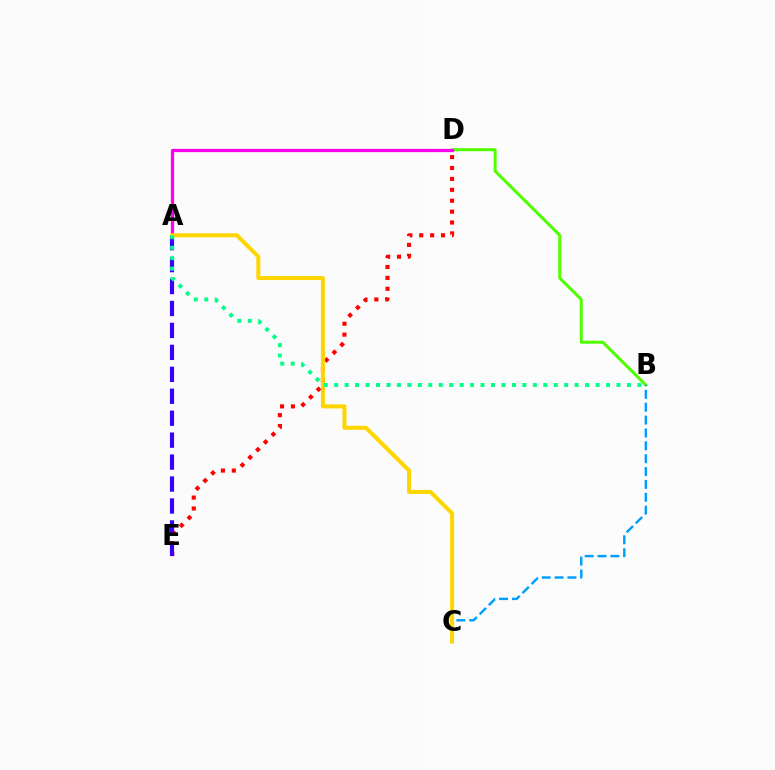{('D', 'E'): [{'color': '#ff0000', 'line_style': 'dotted', 'thickness': 2.96}], ('B', 'D'): [{'color': '#4fff00', 'line_style': 'solid', 'thickness': 2.16}], ('A', 'D'): [{'color': '#ff00ed', 'line_style': 'solid', 'thickness': 2.35}], ('A', 'E'): [{'color': '#3700ff', 'line_style': 'dashed', 'thickness': 2.98}], ('B', 'C'): [{'color': '#009eff', 'line_style': 'dashed', 'thickness': 1.75}], ('A', 'C'): [{'color': '#ffd500', 'line_style': 'solid', 'thickness': 2.88}], ('A', 'B'): [{'color': '#00ff86', 'line_style': 'dotted', 'thickness': 2.84}]}